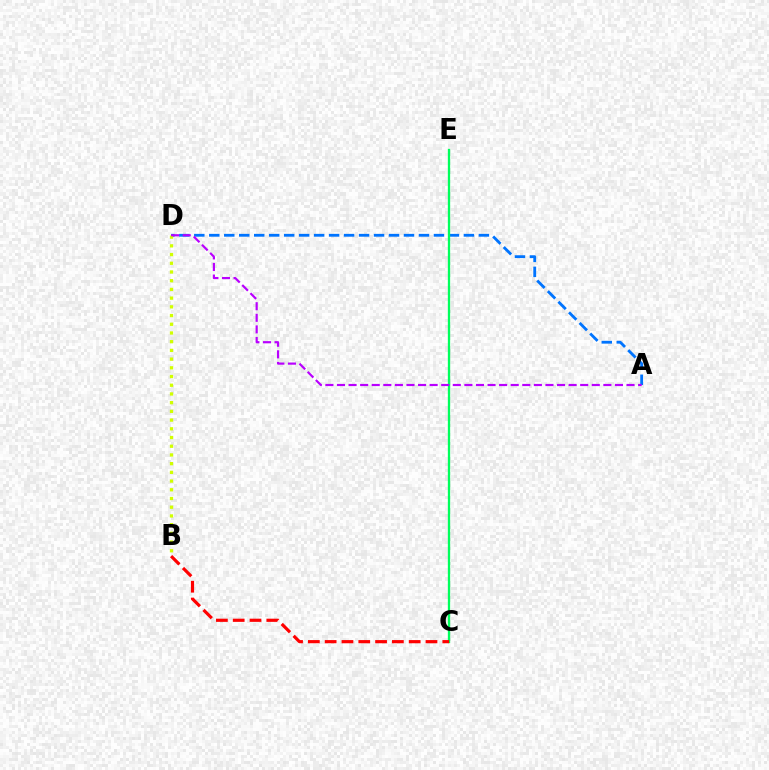{('A', 'D'): [{'color': '#0074ff', 'line_style': 'dashed', 'thickness': 2.03}, {'color': '#b900ff', 'line_style': 'dashed', 'thickness': 1.57}], ('B', 'D'): [{'color': '#d1ff00', 'line_style': 'dotted', 'thickness': 2.37}], ('C', 'E'): [{'color': '#00ff5c', 'line_style': 'solid', 'thickness': 1.67}], ('B', 'C'): [{'color': '#ff0000', 'line_style': 'dashed', 'thickness': 2.28}]}